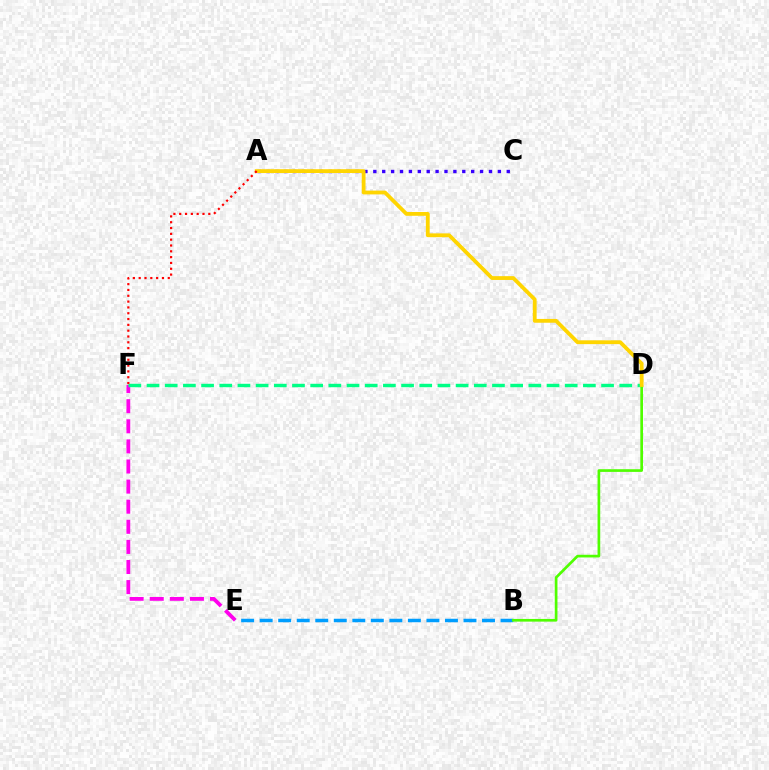{('E', 'F'): [{'color': '#ff00ed', 'line_style': 'dashed', 'thickness': 2.73}], ('D', 'F'): [{'color': '#00ff86', 'line_style': 'dashed', 'thickness': 2.47}], ('B', 'E'): [{'color': '#009eff', 'line_style': 'dashed', 'thickness': 2.52}], ('A', 'C'): [{'color': '#3700ff', 'line_style': 'dotted', 'thickness': 2.42}], ('B', 'D'): [{'color': '#4fff00', 'line_style': 'solid', 'thickness': 1.93}], ('A', 'D'): [{'color': '#ffd500', 'line_style': 'solid', 'thickness': 2.74}], ('A', 'F'): [{'color': '#ff0000', 'line_style': 'dotted', 'thickness': 1.58}]}